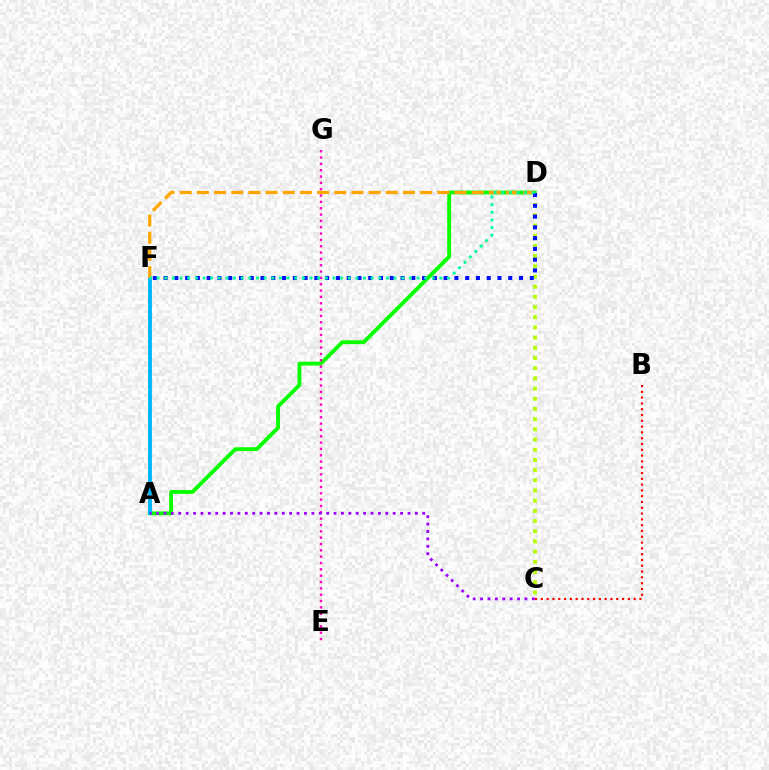{('A', 'D'): [{'color': '#08ff00', 'line_style': 'solid', 'thickness': 2.78}], ('C', 'D'): [{'color': '#b3ff00', 'line_style': 'dotted', 'thickness': 2.77}], ('E', 'G'): [{'color': '#ff00bd', 'line_style': 'dotted', 'thickness': 1.72}], ('A', 'F'): [{'color': '#00b5ff', 'line_style': 'solid', 'thickness': 2.75}], ('D', 'F'): [{'color': '#ffa500', 'line_style': 'dashed', 'thickness': 2.33}, {'color': '#0010ff', 'line_style': 'dotted', 'thickness': 2.93}, {'color': '#00ff9d', 'line_style': 'dotted', 'thickness': 2.08}], ('A', 'C'): [{'color': '#9b00ff', 'line_style': 'dotted', 'thickness': 2.01}], ('B', 'C'): [{'color': '#ff0000', 'line_style': 'dotted', 'thickness': 1.58}]}